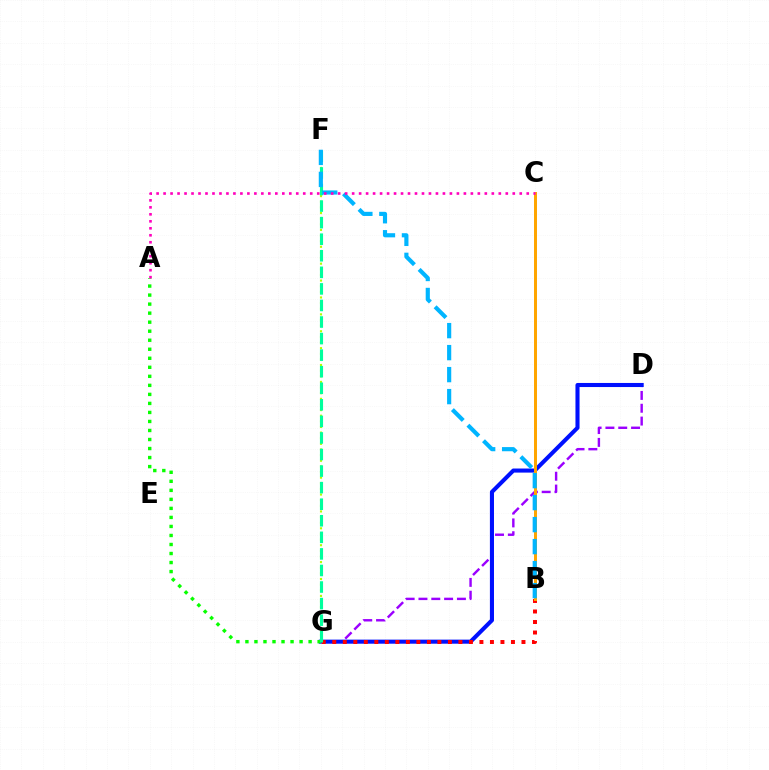{('D', 'G'): [{'color': '#9b00ff', 'line_style': 'dashed', 'thickness': 1.74}, {'color': '#0010ff', 'line_style': 'solid', 'thickness': 2.93}], ('A', 'G'): [{'color': '#08ff00', 'line_style': 'dotted', 'thickness': 2.45}], ('B', 'G'): [{'color': '#ff0000', 'line_style': 'dotted', 'thickness': 2.86}], ('B', 'C'): [{'color': '#ffa500', 'line_style': 'solid', 'thickness': 2.15}], ('F', 'G'): [{'color': '#b3ff00', 'line_style': 'dotted', 'thickness': 1.53}, {'color': '#00ff9d', 'line_style': 'dashed', 'thickness': 2.25}], ('B', 'F'): [{'color': '#00b5ff', 'line_style': 'dashed', 'thickness': 2.99}], ('A', 'C'): [{'color': '#ff00bd', 'line_style': 'dotted', 'thickness': 1.9}]}